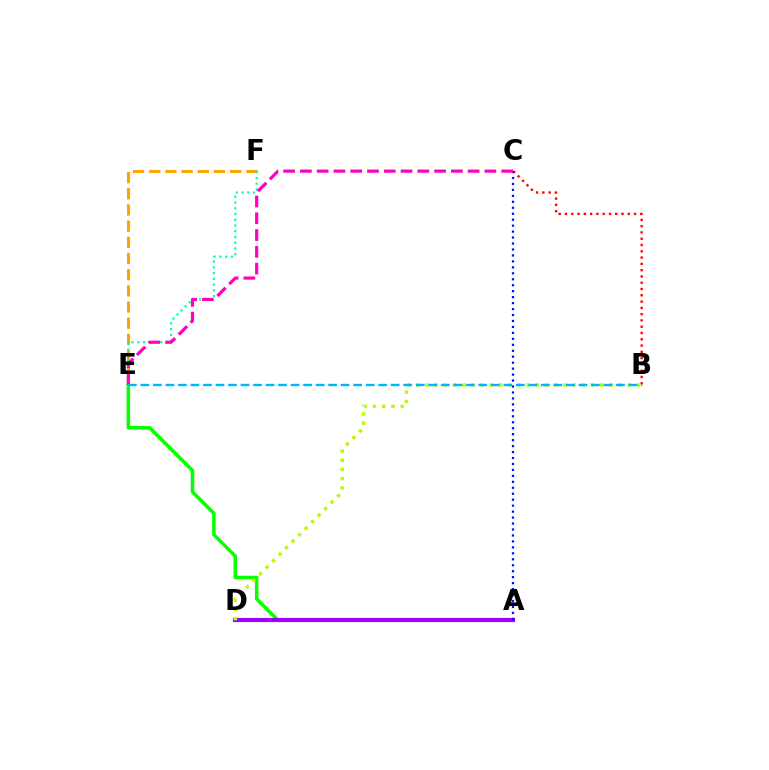{('A', 'E'): [{'color': '#08ff00', 'line_style': 'solid', 'thickness': 2.53}], ('B', 'C'): [{'color': '#ff0000', 'line_style': 'dotted', 'thickness': 1.71}], ('A', 'D'): [{'color': '#9b00ff', 'line_style': 'solid', 'thickness': 2.99}], ('A', 'C'): [{'color': '#0010ff', 'line_style': 'dotted', 'thickness': 1.62}], ('E', 'F'): [{'color': '#ffa500', 'line_style': 'dashed', 'thickness': 2.2}, {'color': '#00ff9d', 'line_style': 'dotted', 'thickness': 1.56}], ('B', 'D'): [{'color': '#b3ff00', 'line_style': 'dotted', 'thickness': 2.5}], ('C', 'E'): [{'color': '#ff00bd', 'line_style': 'dashed', 'thickness': 2.28}], ('B', 'E'): [{'color': '#00b5ff', 'line_style': 'dashed', 'thickness': 1.7}]}